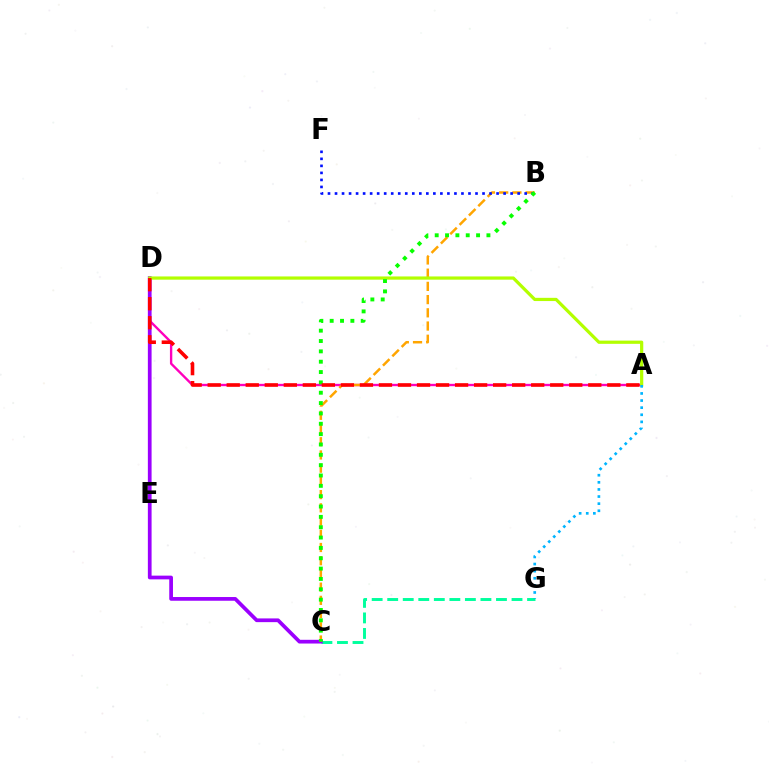{('C', 'G'): [{'color': '#00ff9d', 'line_style': 'dashed', 'thickness': 2.11}], ('A', 'D'): [{'color': '#ff00bd', 'line_style': 'solid', 'thickness': 1.7}, {'color': '#b3ff00', 'line_style': 'solid', 'thickness': 2.32}, {'color': '#ff0000', 'line_style': 'dashed', 'thickness': 2.59}], ('C', 'D'): [{'color': '#9b00ff', 'line_style': 'solid', 'thickness': 2.68}], ('B', 'C'): [{'color': '#ffa500', 'line_style': 'dashed', 'thickness': 1.8}, {'color': '#08ff00', 'line_style': 'dotted', 'thickness': 2.81}], ('B', 'F'): [{'color': '#0010ff', 'line_style': 'dotted', 'thickness': 1.91}], ('A', 'G'): [{'color': '#00b5ff', 'line_style': 'dotted', 'thickness': 1.93}]}